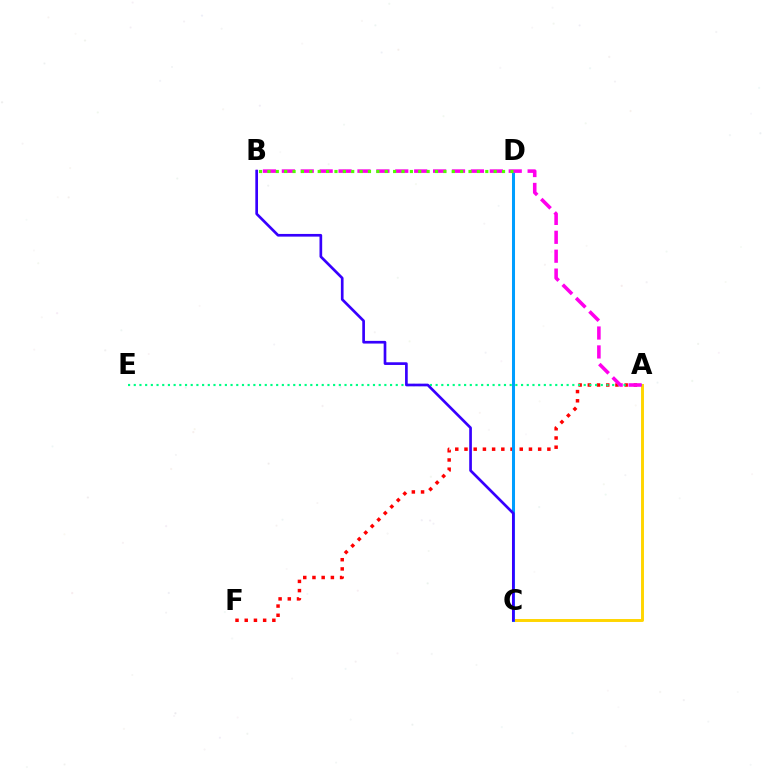{('A', 'F'): [{'color': '#ff0000', 'line_style': 'dotted', 'thickness': 2.5}], ('A', 'C'): [{'color': '#ffd500', 'line_style': 'solid', 'thickness': 2.11}], ('A', 'E'): [{'color': '#00ff86', 'line_style': 'dotted', 'thickness': 1.55}], ('C', 'D'): [{'color': '#009eff', 'line_style': 'solid', 'thickness': 2.18}], ('A', 'B'): [{'color': '#ff00ed', 'line_style': 'dashed', 'thickness': 2.57}], ('B', 'C'): [{'color': '#3700ff', 'line_style': 'solid', 'thickness': 1.93}], ('B', 'D'): [{'color': '#4fff00', 'line_style': 'dotted', 'thickness': 2.28}]}